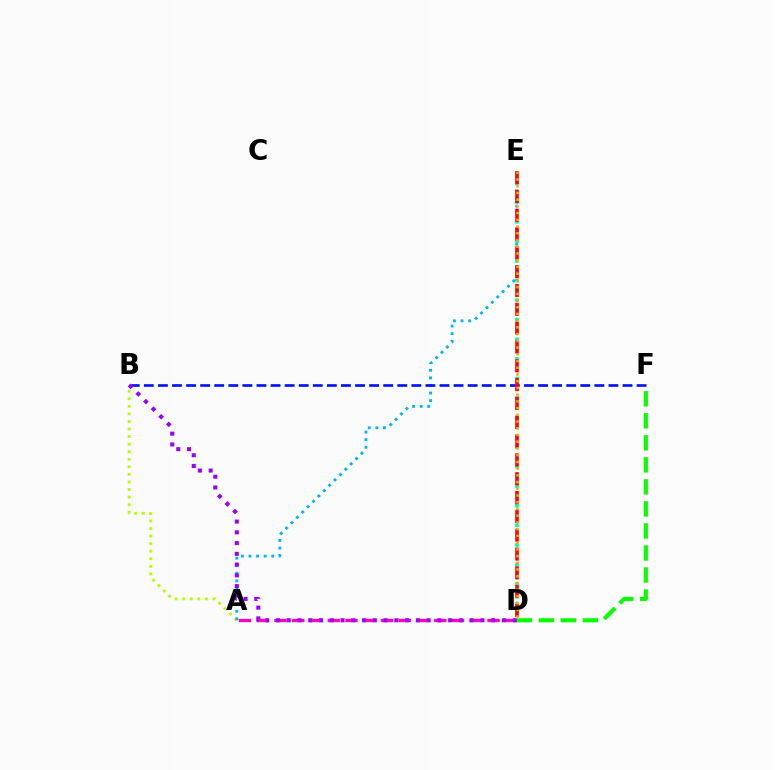{('A', 'D'): [{'color': '#ff00bd', 'line_style': 'dashed', 'thickness': 2.41}], ('A', 'B'): [{'color': '#b3ff00', 'line_style': 'dotted', 'thickness': 2.06}], ('A', 'E'): [{'color': '#00b5ff', 'line_style': 'dotted', 'thickness': 2.06}], ('D', 'F'): [{'color': '#08ff00', 'line_style': 'dashed', 'thickness': 2.99}], ('B', 'F'): [{'color': '#0010ff', 'line_style': 'dashed', 'thickness': 1.91}], ('D', 'E'): [{'color': '#00ff9d', 'line_style': 'dotted', 'thickness': 2.66}, {'color': '#ff0000', 'line_style': 'dashed', 'thickness': 2.56}, {'color': '#ffa500', 'line_style': 'dotted', 'thickness': 1.83}], ('B', 'D'): [{'color': '#9b00ff', 'line_style': 'dotted', 'thickness': 2.92}]}